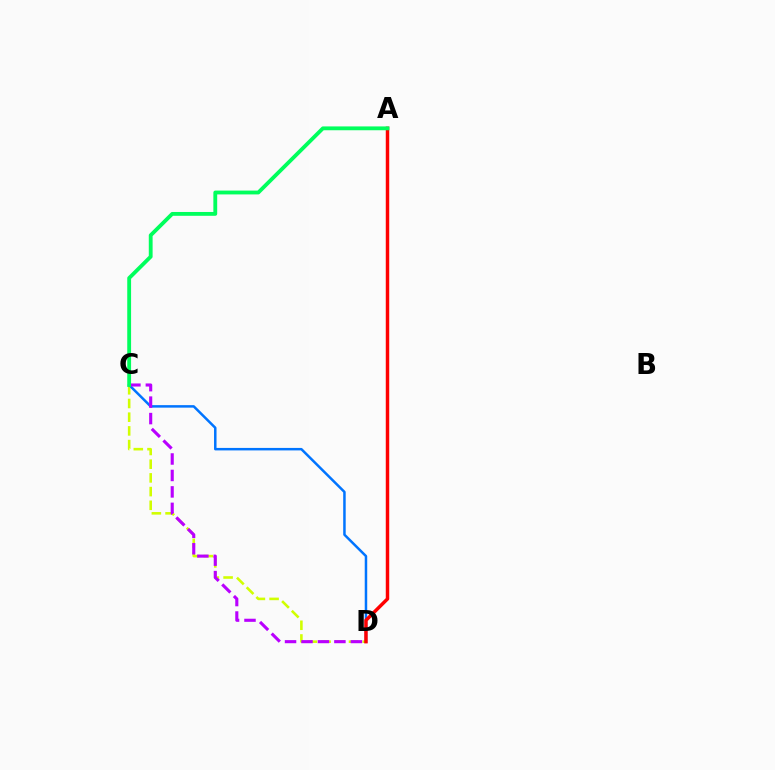{('C', 'D'): [{'color': '#d1ff00', 'line_style': 'dashed', 'thickness': 1.86}, {'color': '#0074ff', 'line_style': 'solid', 'thickness': 1.8}, {'color': '#b900ff', 'line_style': 'dashed', 'thickness': 2.24}], ('A', 'D'): [{'color': '#ff0000', 'line_style': 'solid', 'thickness': 2.49}], ('A', 'C'): [{'color': '#00ff5c', 'line_style': 'solid', 'thickness': 2.76}]}